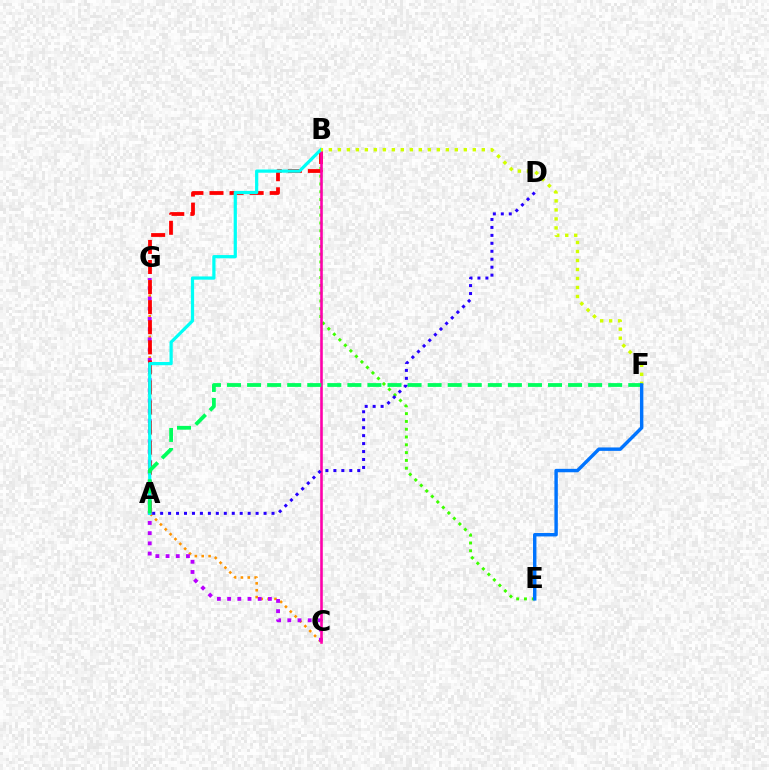{('B', 'E'): [{'color': '#3dff00', 'line_style': 'dotted', 'thickness': 2.12}], ('C', 'G'): [{'color': '#ff9400', 'line_style': 'dotted', 'thickness': 1.87}, {'color': '#b900ff', 'line_style': 'dotted', 'thickness': 2.77}], ('A', 'B'): [{'color': '#ff0000', 'line_style': 'dashed', 'thickness': 2.73}, {'color': '#00fff6', 'line_style': 'solid', 'thickness': 2.32}], ('B', 'C'): [{'color': '#ff00ac', 'line_style': 'solid', 'thickness': 1.87}], ('B', 'F'): [{'color': '#d1ff00', 'line_style': 'dotted', 'thickness': 2.44}], ('A', 'D'): [{'color': '#2500ff', 'line_style': 'dotted', 'thickness': 2.16}], ('A', 'F'): [{'color': '#00ff5c', 'line_style': 'dashed', 'thickness': 2.73}], ('E', 'F'): [{'color': '#0074ff', 'line_style': 'solid', 'thickness': 2.46}]}